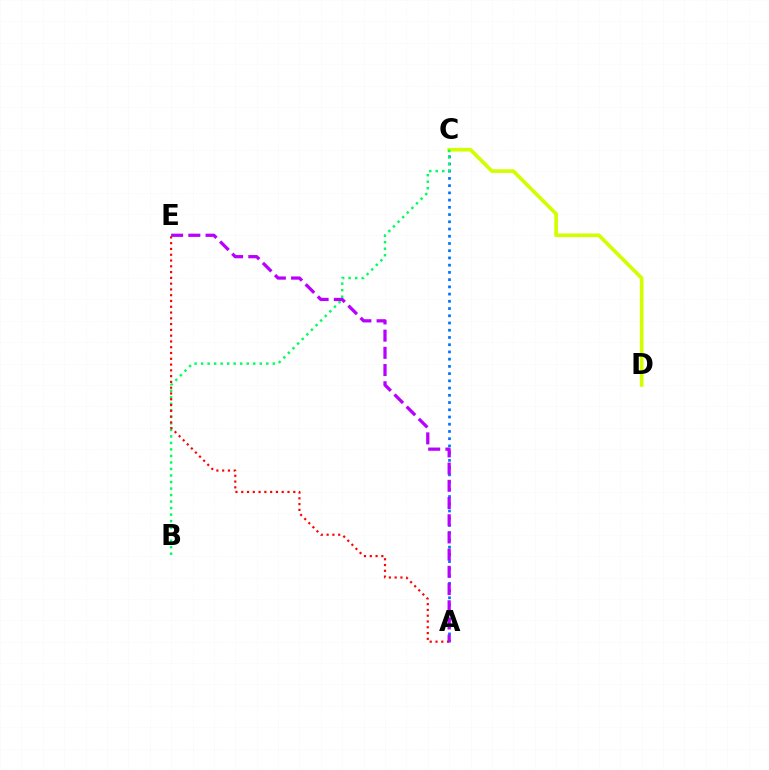{('A', 'C'): [{'color': '#0074ff', 'line_style': 'dotted', 'thickness': 1.96}], ('C', 'D'): [{'color': '#d1ff00', 'line_style': 'solid', 'thickness': 2.64}], ('B', 'C'): [{'color': '#00ff5c', 'line_style': 'dotted', 'thickness': 1.77}], ('A', 'E'): [{'color': '#ff0000', 'line_style': 'dotted', 'thickness': 1.57}, {'color': '#b900ff', 'line_style': 'dashed', 'thickness': 2.34}]}